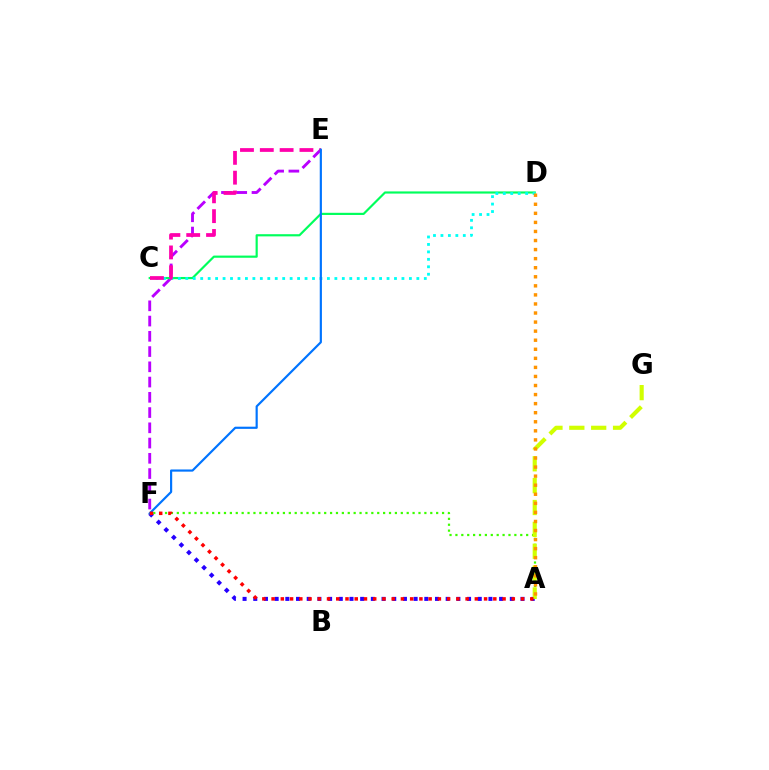{('E', 'F'): [{'color': '#b900ff', 'line_style': 'dashed', 'thickness': 2.07}, {'color': '#0074ff', 'line_style': 'solid', 'thickness': 1.57}], ('A', 'F'): [{'color': '#3dff00', 'line_style': 'dotted', 'thickness': 1.6}, {'color': '#2500ff', 'line_style': 'dotted', 'thickness': 2.9}, {'color': '#ff0000', 'line_style': 'dotted', 'thickness': 2.51}], ('A', 'G'): [{'color': '#d1ff00', 'line_style': 'dashed', 'thickness': 2.97}], ('C', 'D'): [{'color': '#00ff5c', 'line_style': 'solid', 'thickness': 1.57}, {'color': '#00fff6', 'line_style': 'dotted', 'thickness': 2.03}], ('C', 'E'): [{'color': '#ff00ac', 'line_style': 'dashed', 'thickness': 2.69}], ('A', 'D'): [{'color': '#ff9400', 'line_style': 'dotted', 'thickness': 2.46}]}